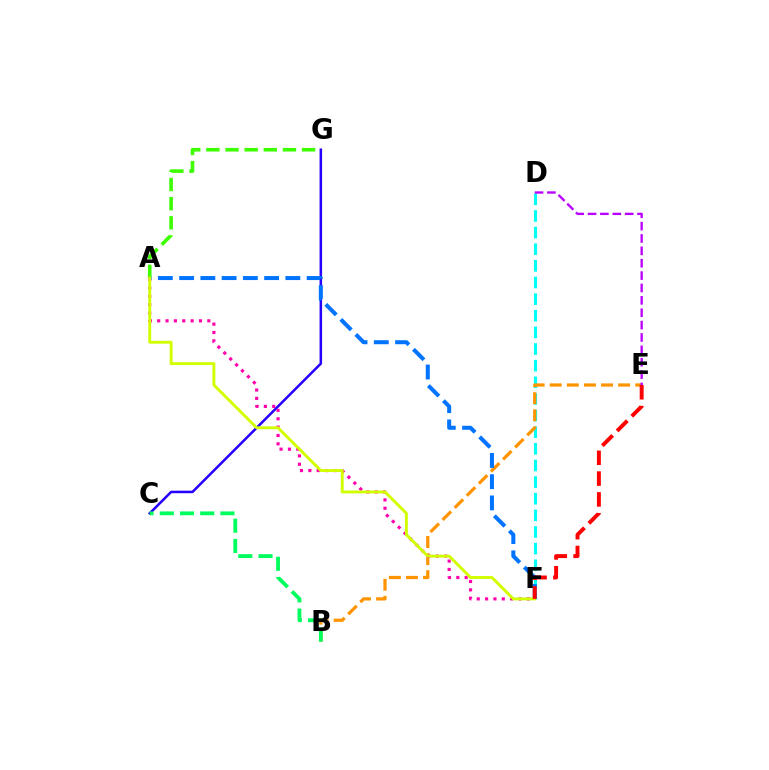{('C', 'G'): [{'color': '#2500ff', 'line_style': 'solid', 'thickness': 1.82}], ('D', 'F'): [{'color': '#00fff6', 'line_style': 'dashed', 'thickness': 2.26}], ('B', 'E'): [{'color': '#ff9400', 'line_style': 'dashed', 'thickness': 2.32}], ('B', 'C'): [{'color': '#00ff5c', 'line_style': 'dashed', 'thickness': 2.75}], ('A', 'F'): [{'color': '#ff00ac', 'line_style': 'dotted', 'thickness': 2.27}, {'color': '#0074ff', 'line_style': 'dashed', 'thickness': 2.89}, {'color': '#d1ff00', 'line_style': 'solid', 'thickness': 2.09}], ('A', 'G'): [{'color': '#3dff00', 'line_style': 'dashed', 'thickness': 2.6}], ('E', 'F'): [{'color': '#ff0000', 'line_style': 'dashed', 'thickness': 2.83}], ('D', 'E'): [{'color': '#b900ff', 'line_style': 'dashed', 'thickness': 1.68}]}